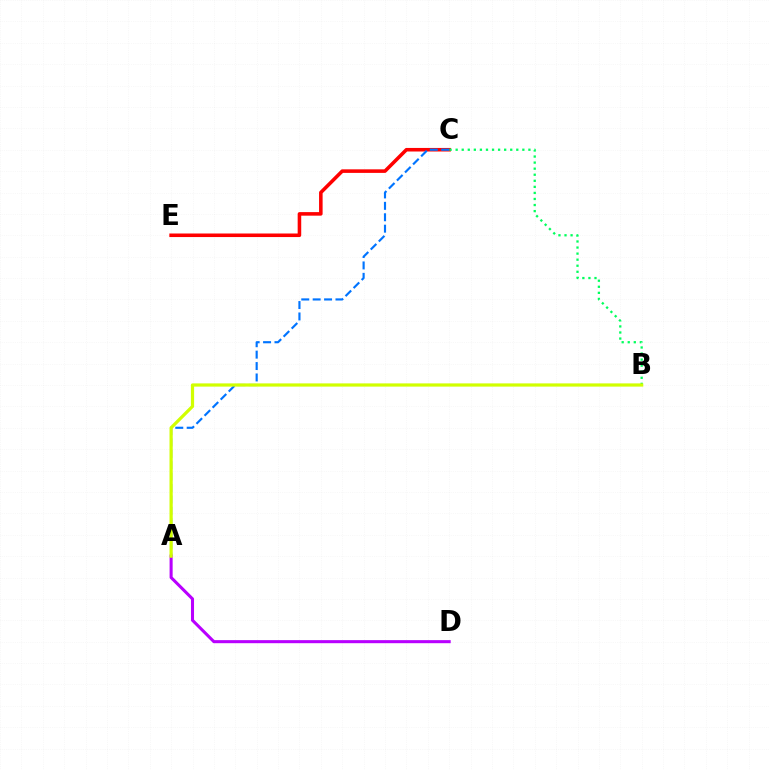{('C', 'E'): [{'color': '#ff0000', 'line_style': 'solid', 'thickness': 2.56}], ('A', 'C'): [{'color': '#0074ff', 'line_style': 'dashed', 'thickness': 1.55}], ('A', 'D'): [{'color': '#b900ff', 'line_style': 'solid', 'thickness': 2.2}], ('B', 'C'): [{'color': '#00ff5c', 'line_style': 'dotted', 'thickness': 1.65}], ('A', 'B'): [{'color': '#d1ff00', 'line_style': 'solid', 'thickness': 2.32}]}